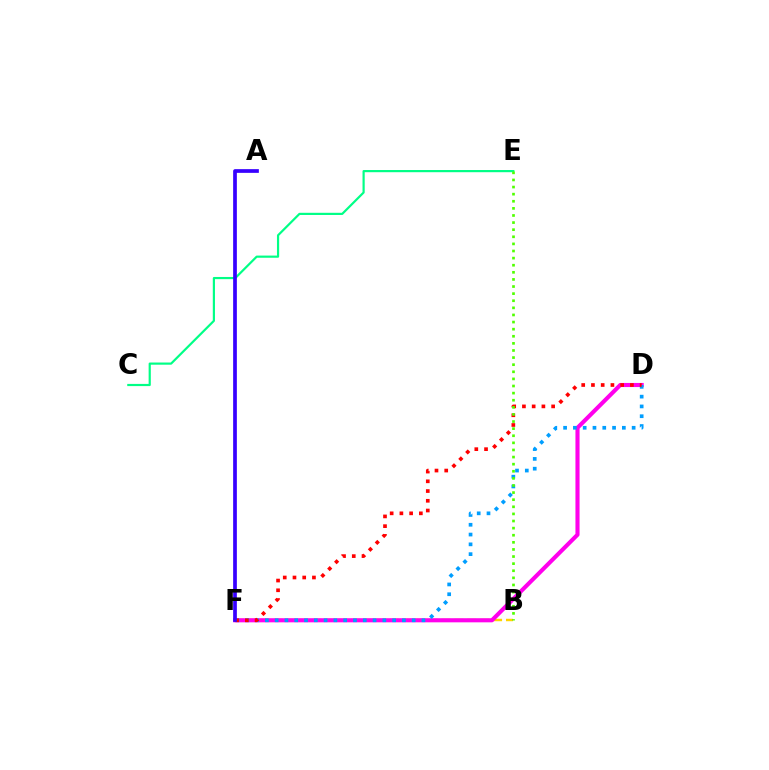{('B', 'F'): [{'color': '#ffd500', 'line_style': 'dashed', 'thickness': 1.75}], ('D', 'F'): [{'color': '#ff00ed', 'line_style': 'solid', 'thickness': 2.96}, {'color': '#009eff', 'line_style': 'dotted', 'thickness': 2.66}, {'color': '#ff0000', 'line_style': 'dotted', 'thickness': 2.64}], ('C', 'E'): [{'color': '#00ff86', 'line_style': 'solid', 'thickness': 1.57}], ('A', 'F'): [{'color': '#3700ff', 'line_style': 'solid', 'thickness': 2.67}], ('B', 'E'): [{'color': '#4fff00', 'line_style': 'dotted', 'thickness': 1.93}]}